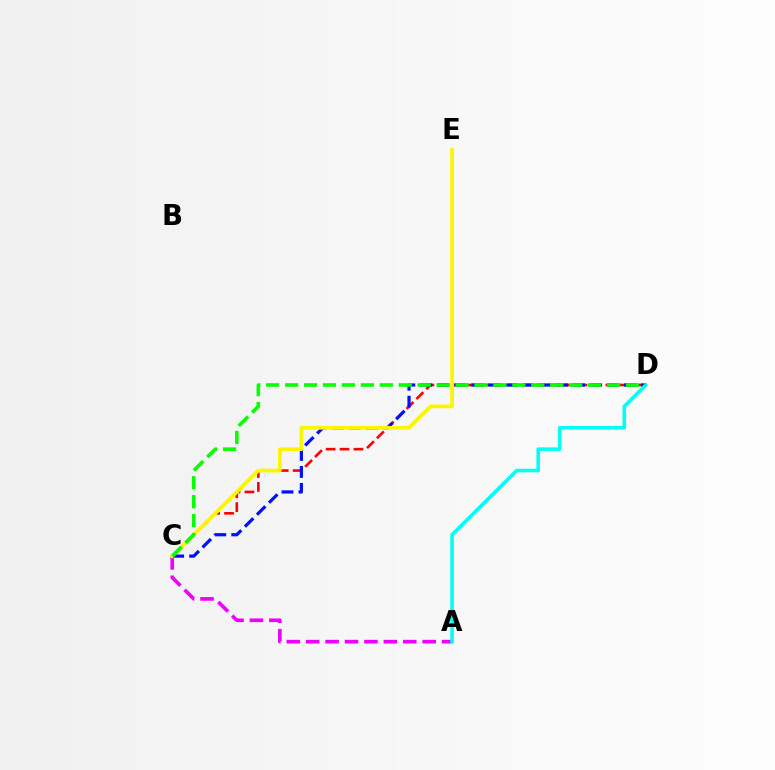{('C', 'D'): [{'color': '#ff0000', 'line_style': 'dashed', 'thickness': 1.89}, {'color': '#0010ff', 'line_style': 'dashed', 'thickness': 2.31}, {'color': '#08ff00', 'line_style': 'dashed', 'thickness': 2.57}], ('A', 'C'): [{'color': '#ee00ff', 'line_style': 'dashed', 'thickness': 2.64}], ('A', 'D'): [{'color': '#00fff6', 'line_style': 'solid', 'thickness': 2.57}], ('C', 'E'): [{'color': '#fcf500', 'line_style': 'solid', 'thickness': 2.67}]}